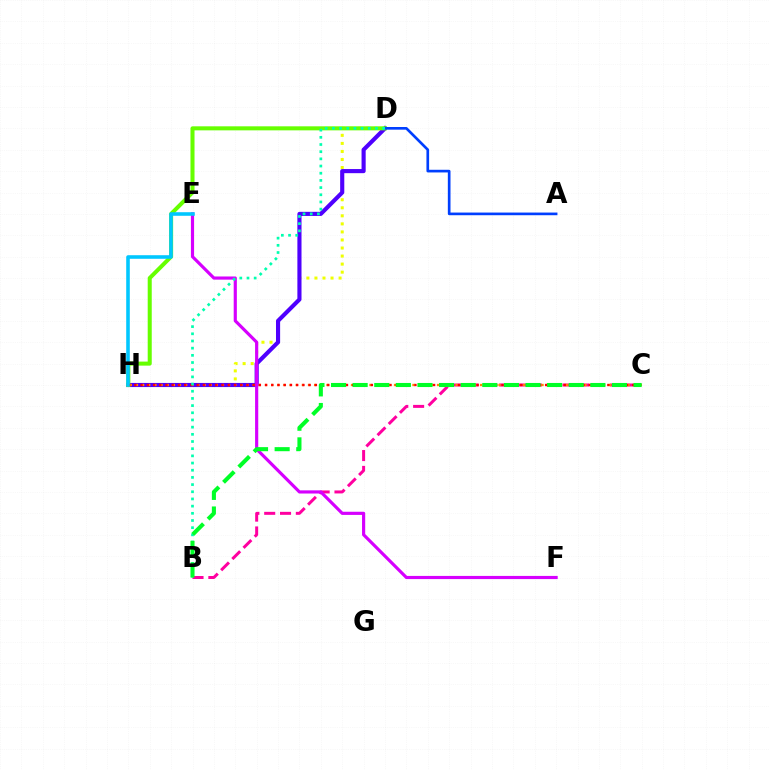{('D', 'H'): [{'color': '#eeff00', 'line_style': 'dotted', 'thickness': 2.19}, {'color': '#4f00ff', 'line_style': 'solid', 'thickness': 2.97}, {'color': '#66ff00', 'line_style': 'solid', 'thickness': 2.91}], ('B', 'C'): [{'color': '#ff00a0', 'line_style': 'dashed', 'thickness': 2.15}, {'color': '#00ff27', 'line_style': 'dashed', 'thickness': 2.94}], ('C', 'H'): [{'color': '#ff8800', 'line_style': 'dotted', 'thickness': 1.67}, {'color': '#ff0000', 'line_style': 'dotted', 'thickness': 1.69}], ('A', 'D'): [{'color': '#003fff', 'line_style': 'solid', 'thickness': 1.92}], ('E', 'F'): [{'color': '#d600ff', 'line_style': 'solid', 'thickness': 2.28}], ('E', 'H'): [{'color': '#00c7ff', 'line_style': 'solid', 'thickness': 2.58}], ('B', 'D'): [{'color': '#00ffaf', 'line_style': 'dotted', 'thickness': 1.95}]}